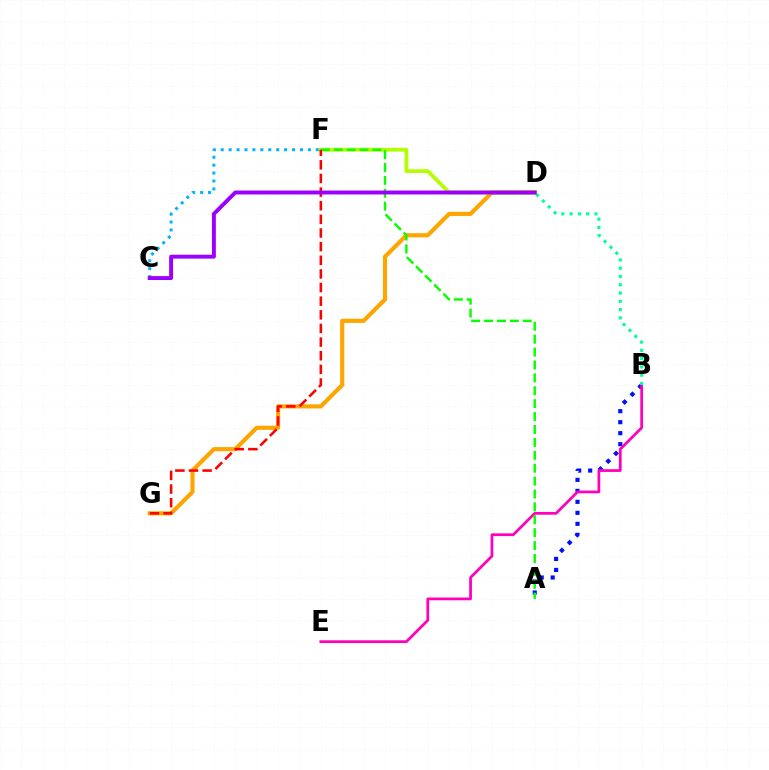{('A', 'B'): [{'color': '#0010ff', 'line_style': 'dotted', 'thickness': 2.99}], ('C', 'F'): [{'color': '#00b5ff', 'line_style': 'dotted', 'thickness': 2.15}], ('D', 'G'): [{'color': '#ffa500', 'line_style': 'solid', 'thickness': 2.99}], ('B', 'E'): [{'color': '#ff00bd', 'line_style': 'solid', 'thickness': 1.98}], ('D', 'F'): [{'color': '#b3ff00', 'line_style': 'solid', 'thickness': 2.72}], ('A', 'F'): [{'color': '#08ff00', 'line_style': 'dashed', 'thickness': 1.75}], ('B', 'D'): [{'color': '#00ff9d', 'line_style': 'dotted', 'thickness': 2.25}], ('F', 'G'): [{'color': '#ff0000', 'line_style': 'dashed', 'thickness': 1.85}], ('C', 'D'): [{'color': '#9b00ff', 'line_style': 'solid', 'thickness': 2.82}]}